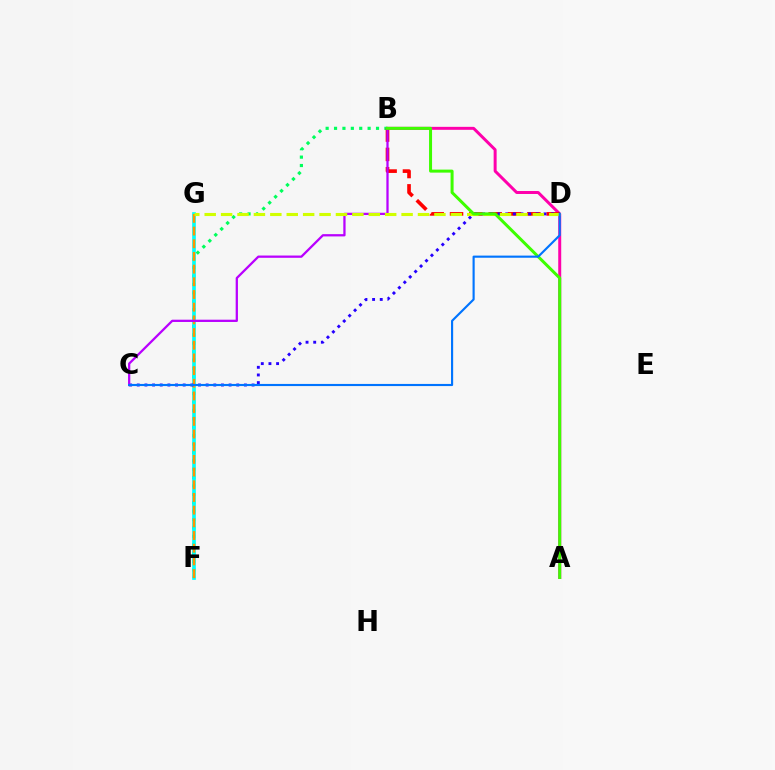{('A', 'B'): [{'color': '#ff00ac', 'line_style': 'solid', 'thickness': 2.14}, {'color': '#3dff00', 'line_style': 'solid', 'thickness': 2.17}], ('B', 'F'): [{'color': '#00ff5c', 'line_style': 'dotted', 'thickness': 2.28}], ('F', 'G'): [{'color': '#00fff6', 'line_style': 'solid', 'thickness': 2.64}, {'color': '#ff9400', 'line_style': 'dashed', 'thickness': 1.72}], ('B', 'D'): [{'color': '#ff0000', 'line_style': 'dashed', 'thickness': 2.63}], ('C', 'D'): [{'color': '#2500ff', 'line_style': 'dotted', 'thickness': 2.08}, {'color': '#0074ff', 'line_style': 'solid', 'thickness': 1.54}], ('B', 'C'): [{'color': '#b900ff', 'line_style': 'solid', 'thickness': 1.64}], ('D', 'G'): [{'color': '#d1ff00', 'line_style': 'dashed', 'thickness': 2.23}]}